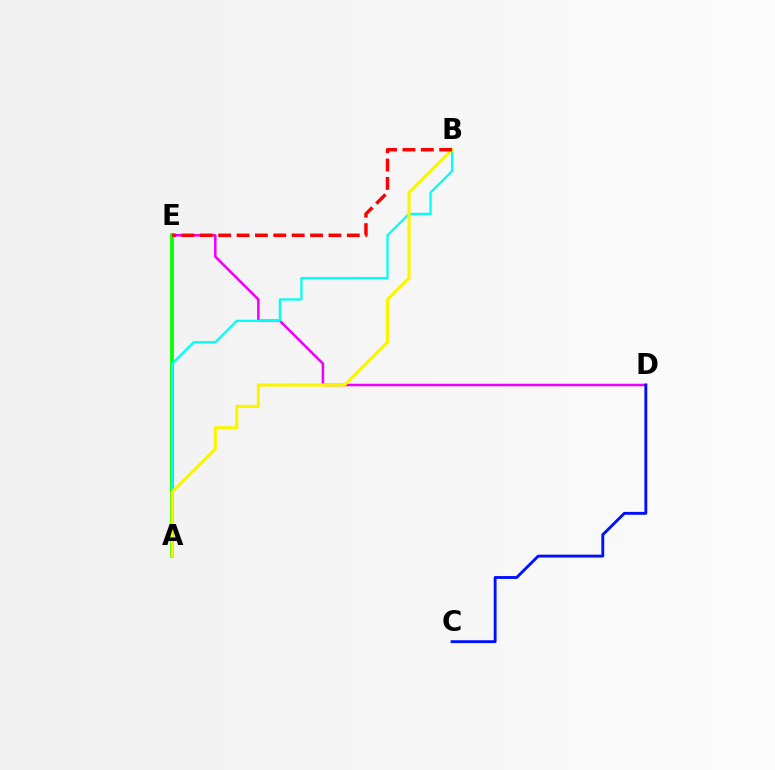{('D', 'E'): [{'color': '#ee00ff', 'line_style': 'solid', 'thickness': 1.82}], ('C', 'D'): [{'color': '#0010ff', 'line_style': 'solid', 'thickness': 2.07}], ('A', 'E'): [{'color': '#08ff00', 'line_style': 'solid', 'thickness': 2.75}], ('A', 'B'): [{'color': '#00fff6', 'line_style': 'solid', 'thickness': 1.62}, {'color': '#fcf500', 'line_style': 'solid', 'thickness': 2.26}], ('B', 'E'): [{'color': '#ff0000', 'line_style': 'dashed', 'thickness': 2.5}]}